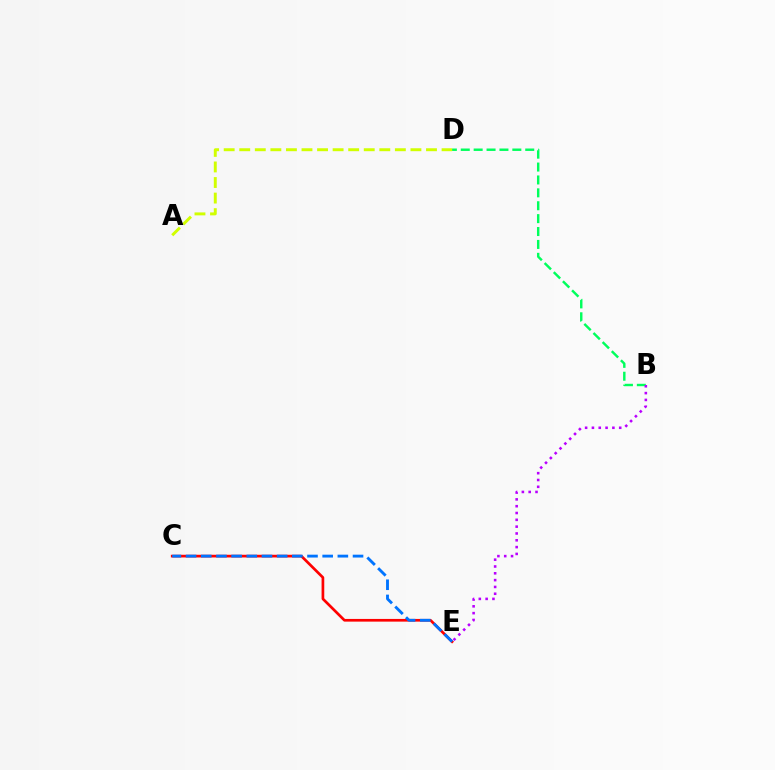{('B', 'D'): [{'color': '#00ff5c', 'line_style': 'dashed', 'thickness': 1.75}], ('C', 'E'): [{'color': '#ff0000', 'line_style': 'solid', 'thickness': 1.94}, {'color': '#0074ff', 'line_style': 'dashed', 'thickness': 2.06}], ('B', 'E'): [{'color': '#b900ff', 'line_style': 'dotted', 'thickness': 1.85}], ('A', 'D'): [{'color': '#d1ff00', 'line_style': 'dashed', 'thickness': 2.11}]}